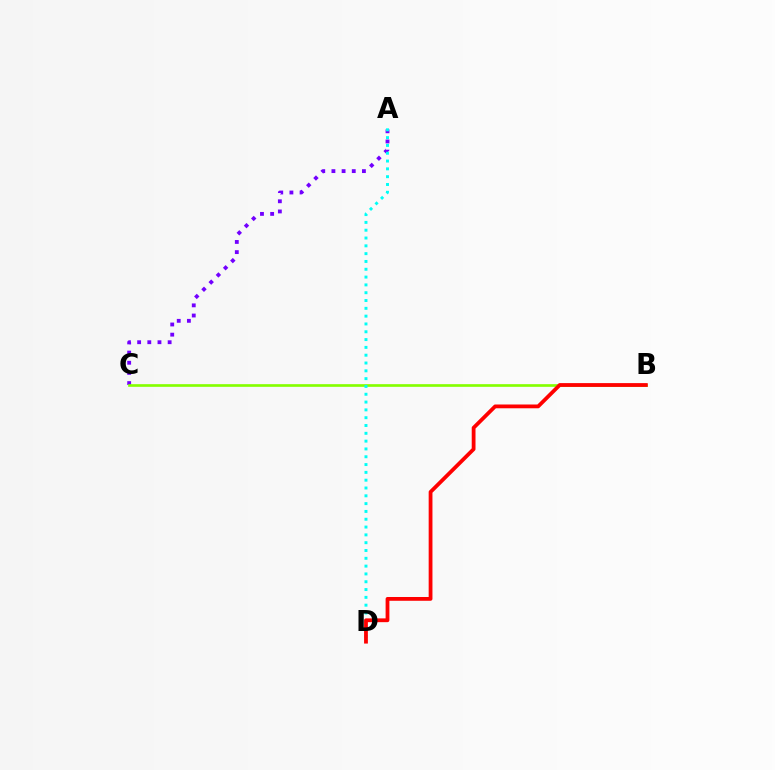{('A', 'C'): [{'color': '#7200ff', 'line_style': 'dotted', 'thickness': 2.76}], ('B', 'C'): [{'color': '#84ff00', 'line_style': 'solid', 'thickness': 1.92}], ('A', 'D'): [{'color': '#00fff6', 'line_style': 'dotted', 'thickness': 2.12}], ('B', 'D'): [{'color': '#ff0000', 'line_style': 'solid', 'thickness': 2.73}]}